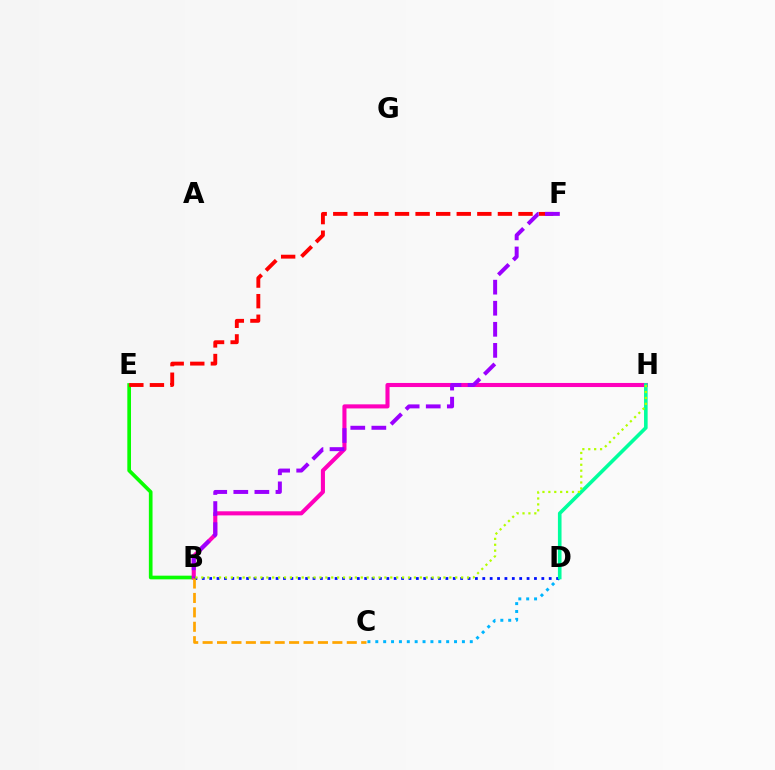{('C', 'D'): [{'color': '#00b5ff', 'line_style': 'dotted', 'thickness': 2.14}], ('B', 'E'): [{'color': '#08ff00', 'line_style': 'solid', 'thickness': 2.65}], ('B', 'H'): [{'color': '#ff00bd', 'line_style': 'solid', 'thickness': 2.94}, {'color': '#b3ff00', 'line_style': 'dotted', 'thickness': 1.6}], ('E', 'F'): [{'color': '#ff0000', 'line_style': 'dashed', 'thickness': 2.8}], ('B', 'D'): [{'color': '#0010ff', 'line_style': 'dotted', 'thickness': 2.01}], ('B', 'C'): [{'color': '#ffa500', 'line_style': 'dashed', 'thickness': 1.96}], ('B', 'F'): [{'color': '#9b00ff', 'line_style': 'dashed', 'thickness': 2.86}], ('D', 'H'): [{'color': '#00ff9d', 'line_style': 'solid', 'thickness': 2.6}]}